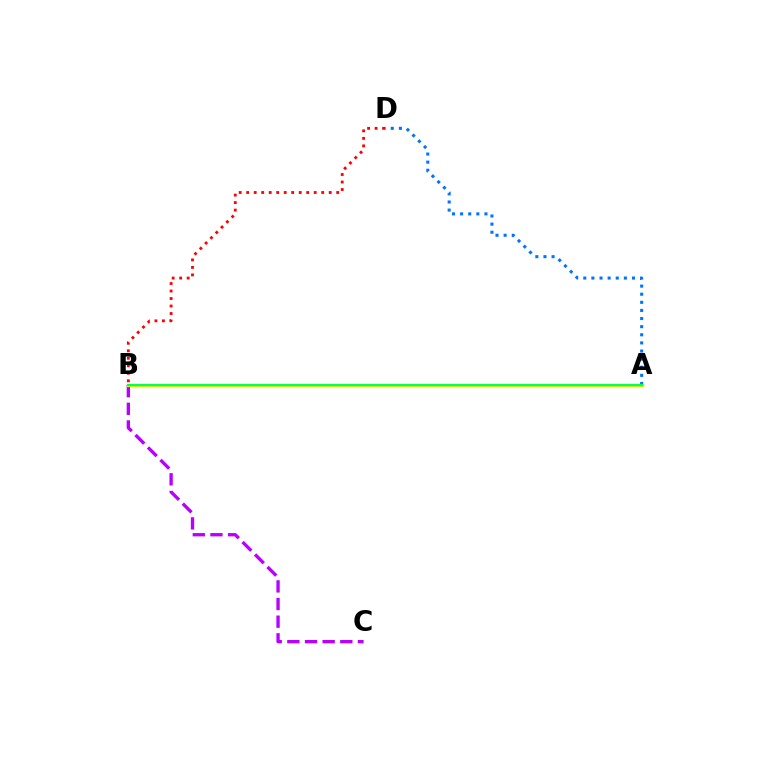{('B', 'C'): [{'color': '#b900ff', 'line_style': 'dashed', 'thickness': 2.4}], ('A', 'B'): [{'color': '#d1ff00', 'line_style': 'solid', 'thickness': 2.33}, {'color': '#00ff5c', 'line_style': 'solid', 'thickness': 1.58}], ('A', 'D'): [{'color': '#0074ff', 'line_style': 'dotted', 'thickness': 2.2}], ('B', 'D'): [{'color': '#ff0000', 'line_style': 'dotted', 'thickness': 2.04}]}